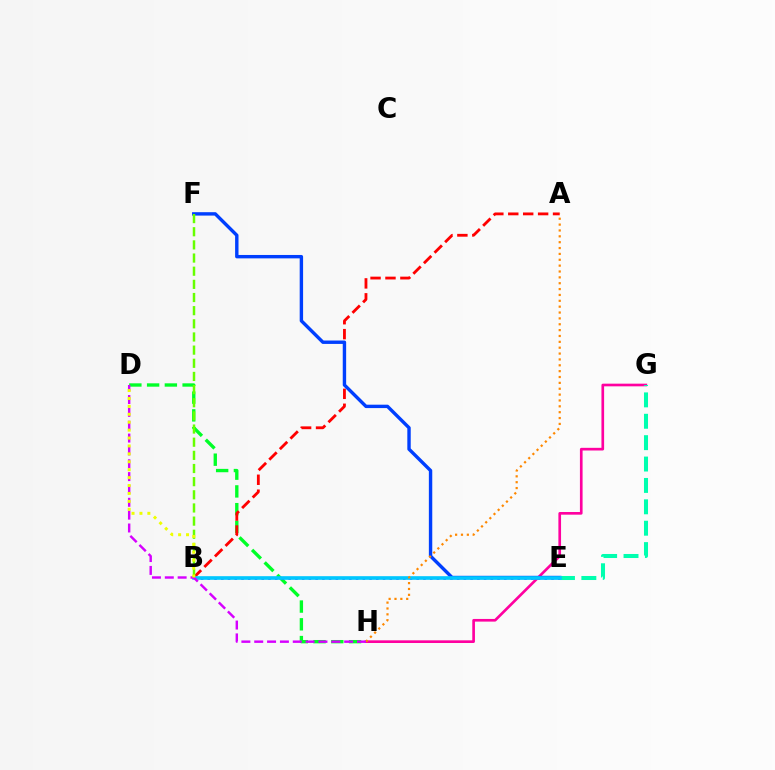{('D', 'H'): [{'color': '#00ff27', 'line_style': 'dashed', 'thickness': 2.41}, {'color': '#d600ff', 'line_style': 'dashed', 'thickness': 1.75}], ('A', 'B'): [{'color': '#ff0000', 'line_style': 'dashed', 'thickness': 2.03}], ('B', 'E'): [{'color': '#4f00ff', 'line_style': 'dotted', 'thickness': 1.83}, {'color': '#00c7ff', 'line_style': 'solid', 'thickness': 2.62}], ('G', 'H'): [{'color': '#ff00a0', 'line_style': 'solid', 'thickness': 1.92}], ('E', 'F'): [{'color': '#003fff', 'line_style': 'solid', 'thickness': 2.45}], ('B', 'F'): [{'color': '#66ff00', 'line_style': 'dashed', 'thickness': 1.79}], ('E', 'G'): [{'color': '#00ffaf', 'line_style': 'dashed', 'thickness': 2.91}], ('A', 'H'): [{'color': '#ff8800', 'line_style': 'dotted', 'thickness': 1.59}], ('B', 'D'): [{'color': '#eeff00', 'line_style': 'dotted', 'thickness': 2.15}]}